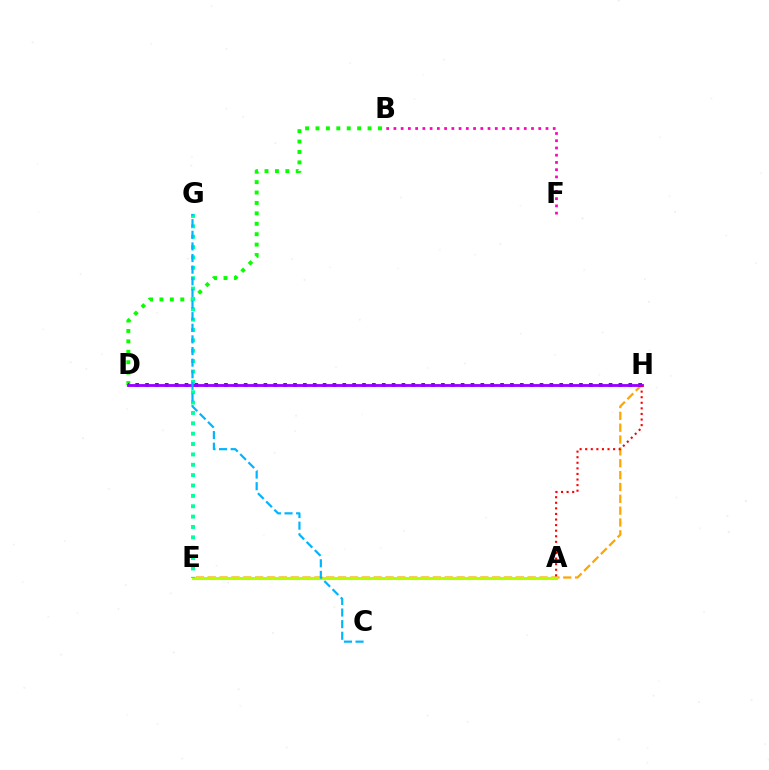{('E', 'H'): [{'color': '#ffa500', 'line_style': 'dashed', 'thickness': 1.61}], ('B', 'D'): [{'color': '#08ff00', 'line_style': 'dotted', 'thickness': 2.83}], ('D', 'H'): [{'color': '#0010ff', 'line_style': 'dotted', 'thickness': 2.68}, {'color': '#9b00ff', 'line_style': 'solid', 'thickness': 2.05}], ('A', 'H'): [{'color': '#ff0000', 'line_style': 'dotted', 'thickness': 1.52}], ('B', 'F'): [{'color': '#ff00bd', 'line_style': 'dotted', 'thickness': 1.97}], ('A', 'E'): [{'color': '#b3ff00', 'line_style': 'solid', 'thickness': 2.22}], ('E', 'G'): [{'color': '#00ff9d', 'line_style': 'dotted', 'thickness': 2.82}], ('C', 'G'): [{'color': '#00b5ff', 'line_style': 'dashed', 'thickness': 1.58}]}